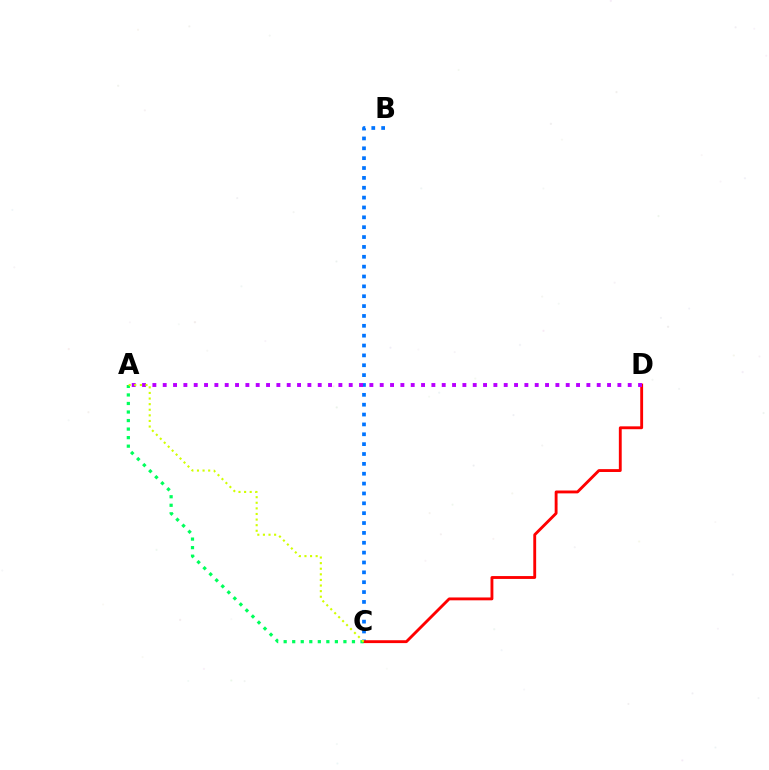{('B', 'C'): [{'color': '#0074ff', 'line_style': 'dotted', 'thickness': 2.68}], ('C', 'D'): [{'color': '#ff0000', 'line_style': 'solid', 'thickness': 2.06}], ('A', 'D'): [{'color': '#b900ff', 'line_style': 'dotted', 'thickness': 2.81}], ('A', 'C'): [{'color': '#00ff5c', 'line_style': 'dotted', 'thickness': 2.32}, {'color': '#d1ff00', 'line_style': 'dotted', 'thickness': 1.52}]}